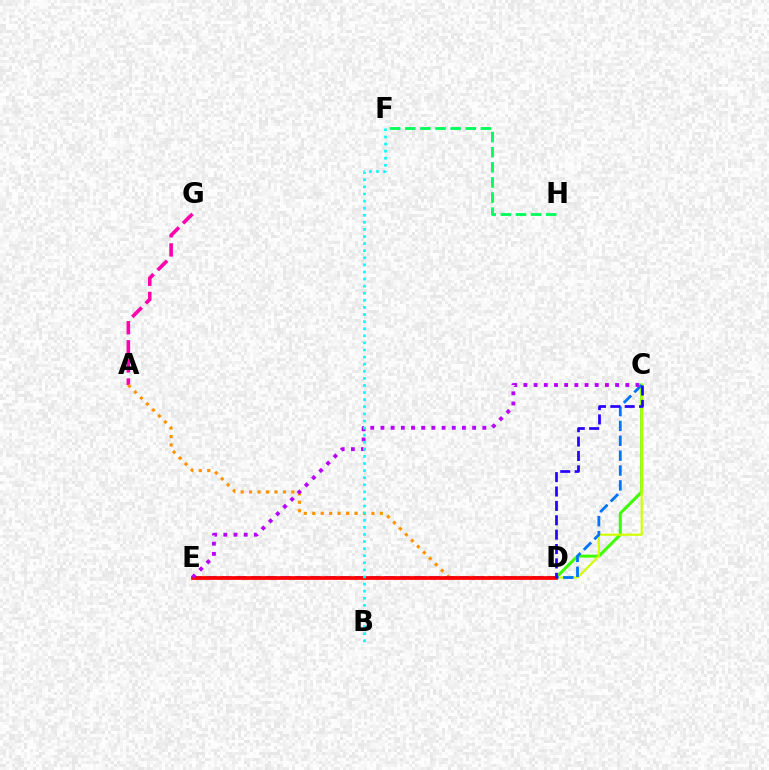{('A', 'G'): [{'color': '#ff00ac', 'line_style': 'dashed', 'thickness': 2.6}], ('C', 'D'): [{'color': '#3dff00', 'line_style': 'solid', 'thickness': 2.17}, {'color': '#d1ff00', 'line_style': 'solid', 'thickness': 1.54}, {'color': '#2500ff', 'line_style': 'dashed', 'thickness': 1.95}], ('F', 'H'): [{'color': '#00ff5c', 'line_style': 'dashed', 'thickness': 2.06}], ('A', 'D'): [{'color': '#ff9400', 'line_style': 'dotted', 'thickness': 2.3}], ('C', 'E'): [{'color': '#0074ff', 'line_style': 'dashed', 'thickness': 2.02}, {'color': '#b900ff', 'line_style': 'dotted', 'thickness': 2.77}], ('D', 'E'): [{'color': '#ff0000', 'line_style': 'solid', 'thickness': 2.68}], ('B', 'F'): [{'color': '#00fff6', 'line_style': 'dotted', 'thickness': 1.93}]}